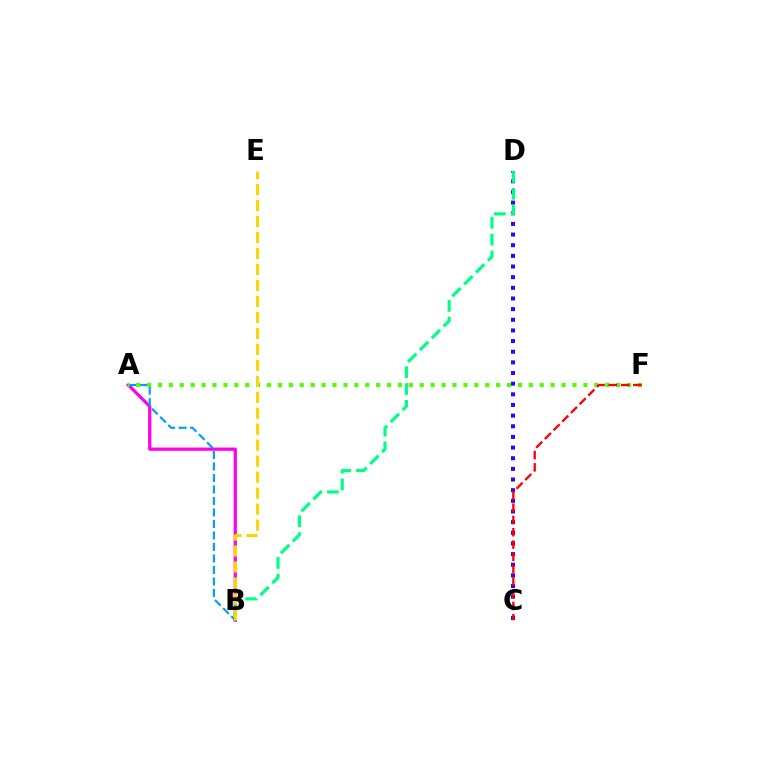{('A', 'B'): [{'color': '#ff00ed', 'line_style': 'solid', 'thickness': 2.32}, {'color': '#009eff', 'line_style': 'dashed', 'thickness': 1.56}], ('C', 'D'): [{'color': '#3700ff', 'line_style': 'dotted', 'thickness': 2.89}], ('B', 'D'): [{'color': '#00ff86', 'line_style': 'dashed', 'thickness': 2.28}], ('A', 'F'): [{'color': '#4fff00', 'line_style': 'dotted', 'thickness': 2.96}], ('B', 'E'): [{'color': '#ffd500', 'line_style': 'dashed', 'thickness': 2.17}], ('C', 'F'): [{'color': '#ff0000', 'line_style': 'dashed', 'thickness': 1.67}]}